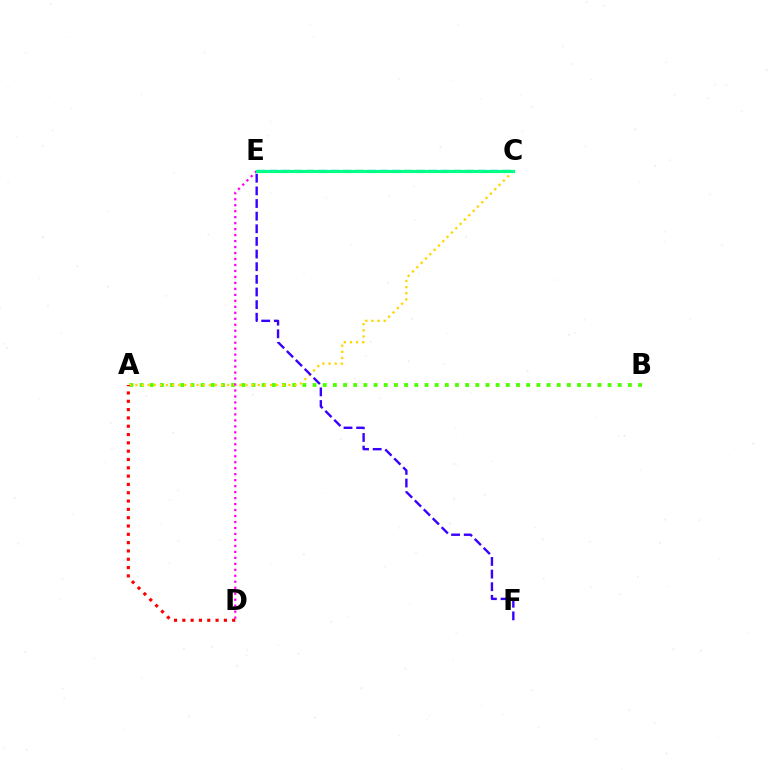{('A', 'B'): [{'color': '#4fff00', 'line_style': 'dotted', 'thickness': 2.76}], ('C', 'E'): [{'color': '#009eff', 'line_style': 'dashed', 'thickness': 1.67}, {'color': '#00ff86', 'line_style': 'solid', 'thickness': 2.27}], ('A', 'C'): [{'color': '#ffd500', 'line_style': 'dotted', 'thickness': 1.66}], ('D', 'E'): [{'color': '#ff00ed', 'line_style': 'dotted', 'thickness': 1.62}], ('A', 'D'): [{'color': '#ff0000', 'line_style': 'dotted', 'thickness': 2.26}], ('E', 'F'): [{'color': '#3700ff', 'line_style': 'dashed', 'thickness': 1.72}]}